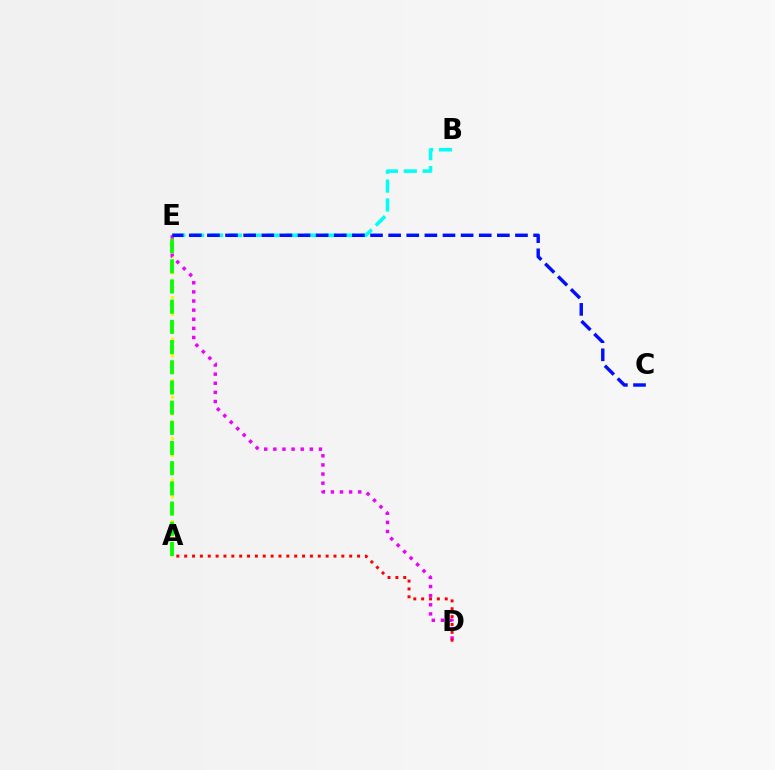{('A', 'E'): [{'color': '#fcf500', 'line_style': 'dotted', 'thickness': 2.26}, {'color': '#08ff00', 'line_style': 'dashed', 'thickness': 2.74}], ('D', 'E'): [{'color': '#ee00ff', 'line_style': 'dotted', 'thickness': 2.48}], ('B', 'E'): [{'color': '#00fff6', 'line_style': 'dashed', 'thickness': 2.56}], ('C', 'E'): [{'color': '#0010ff', 'line_style': 'dashed', 'thickness': 2.46}], ('A', 'D'): [{'color': '#ff0000', 'line_style': 'dotted', 'thickness': 2.14}]}